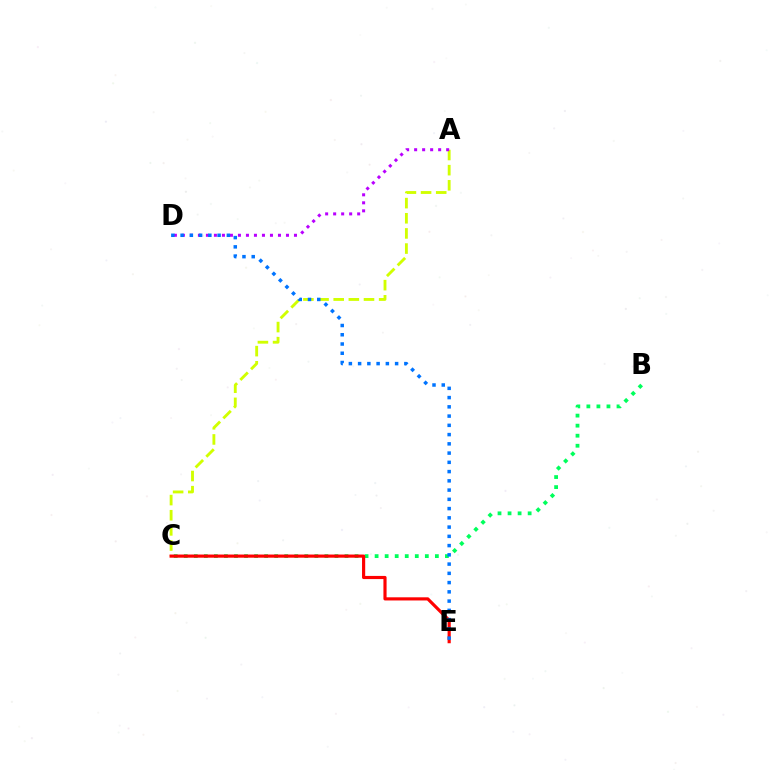{('B', 'C'): [{'color': '#00ff5c', 'line_style': 'dotted', 'thickness': 2.73}], ('A', 'C'): [{'color': '#d1ff00', 'line_style': 'dashed', 'thickness': 2.06}], ('A', 'D'): [{'color': '#b900ff', 'line_style': 'dotted', 'thickness': 2.18}], ('C', 'E'): [{'color': '#ff0000', 'line_style': 'solid', 'thickness': 2.27}], ('D', 'E'): [{'color': '#0074ff', 'line_style': 'dotted', 'thickness': 2.51}]}